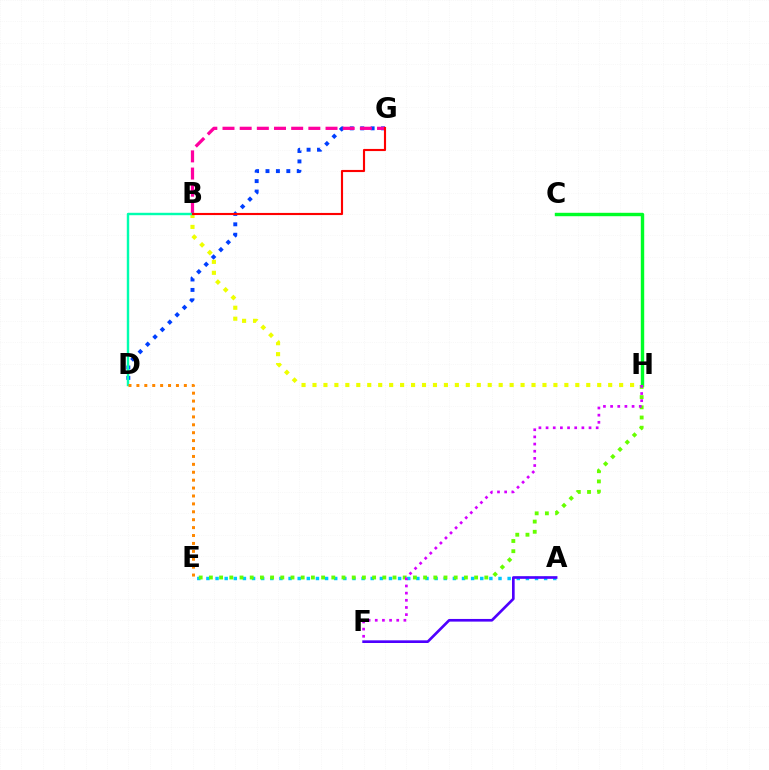{('D', 'G'): [{'color': '#003fff', 'line_style': 'dotted', 'thickness': 2.83}], ('A', 'E'): [{'color': '#00c7ff', 'line_style': 'dotted', 'thickness': 2.48}], ('B', 'H'): [{'color': '#eeff00', 'line_style': 'dotted', 'thickness': 2.98}], ('A', 'F'): [{'color': '#4f00ff', 'line_style': 'solid', 'thickness': 1.91}], ('C', 'H'): [{'color': '#00ff27', 'line_style': 'solid', 'thickness': 2.45}], ('E', 'H'): [{'color': '#66ff00', 'line_style': 'dotted', 'thickness': 2.77}], ('F', 'H'): [{'color': '#d600ff', 'line_style': 'dotted', 'thickness': 1.95}], ('B', 'G'): [{'color': '#ff00a0', 'line_style': 'dashed', 'thickness': 2.33}, {'color': '#ff0000', 'line_style': 'solid', 'thickness': 1.54}], ('B', 'D'): [{'color': '#00ffaf', 'line_style': 'solid', 'thickness': 1.75}], ('D', 'E'): [{'color': '#ff8800', 'line_style': 'dotted', 'thickness': 2.15}]}